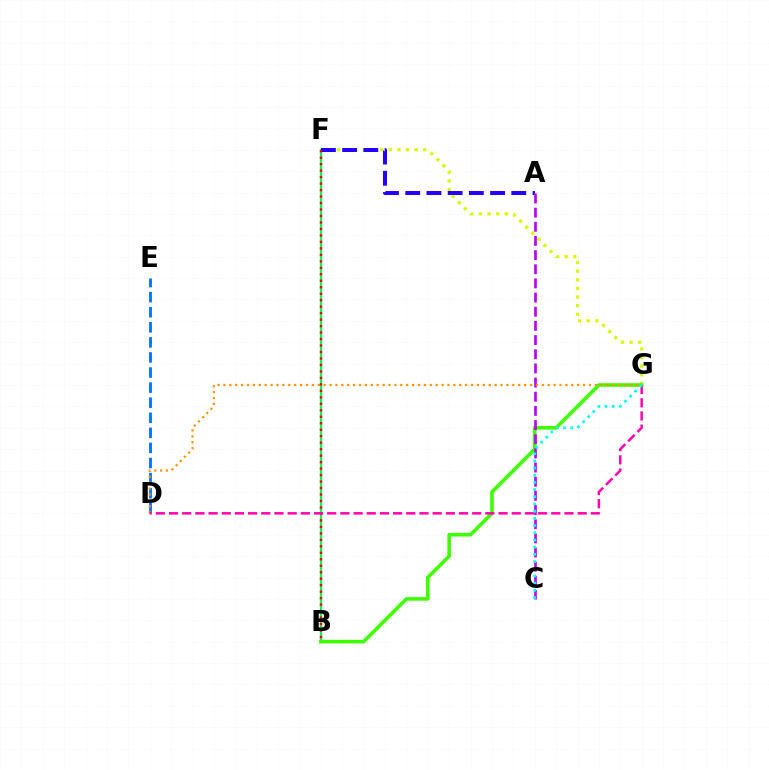{('F', 'G'): [{'color': '#d1ff00', 'line_style': 'dotted', 'thickness': 2.34}], ('D', 'E'): [{'color': '#0074ff', 'line_style': 'dashed', 'thickness': 2.05}], ('B', 'F'): [{'color': '#00ff5c', 'line_style': 'solid', 'thickness': 1.67}, {'color': '#ff0000', 'line_style': 'dotted', 'thickness': 1.76}], ('B', 'G'): [{'color': '#3dff00', 'line_style': 'solid', 'thickness': 2.58}], ('A', 'F'): [{'color': '#2500ff', 'line_style': 'dashed', 'thickness': 2.88}], ('A', 'C'): [{'color': '#b900ff', 'line_style': 'dashed', 'thickness': 1.92}], ('D', 'G'): [{'color': '#ff9400', 'line_style': 'dotted', 'thickness': 1.6}, {'color': '#ff00ac', 'line_style': 'dashed', 'thickness': 1.79}], ('C', 'G'): [{'color': '#00fff6', 'line_style': 'dotted', 'thickness': 1.95}]}